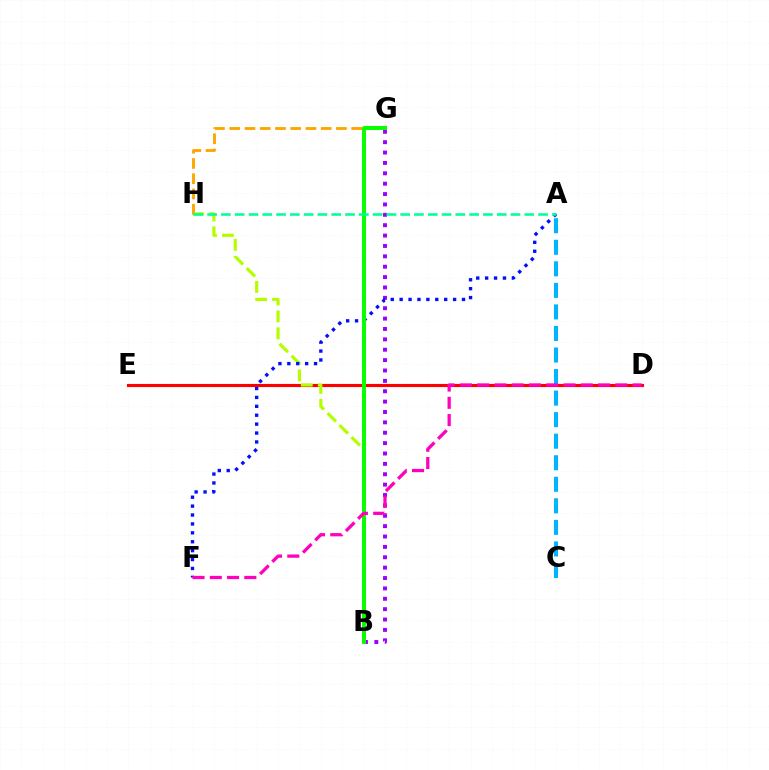{('D', 'E'): [{'color': '#ff0000', 'line_style': 'solid', 'thickness': 2.24}], ('B', 'H'): [{'color': '#b3ff00', 'line_style': 'dashed', 'thickness': 2.3}], ('G', 'H'): [{'color': '#ffa500', 'line_style': 'dashed', 'thickness': 2.07}], ('B', 'G'): [{'color': '#9b00ff', 'line_style': 'dotted', 'thickness': 2.82}, {'color': '#08ff00', 'line_style': 'solid', 'thickness': 2.86}], ('A', 'F'): [{'color': '#0010ff', 'line_style': 'dotted', 'thickness': 2.42}], ('A', 'C'): [{'color': '#00b5ff', 'line_style': 'dashed', 'thickness': 2.93}], ('D', 'F'): [{'color': '#ff00bd', 'line_style': 'dashed', 'thickness': 2.35}], ('A', 'H'): [{'color': '#00ff9d', 'line_style': 'dashed', 'thickness': 1.87}]}